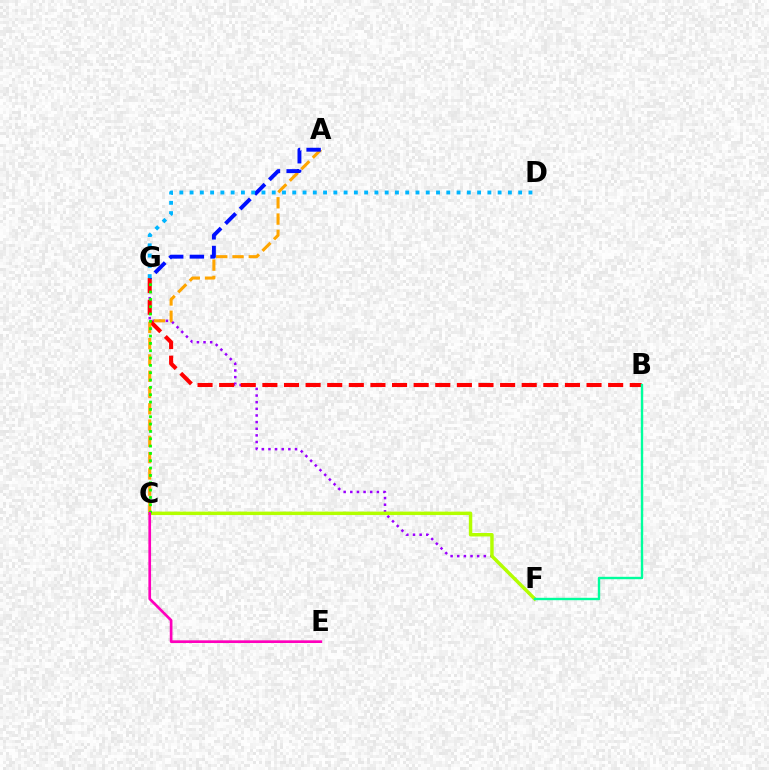{('F', 'G'): [{'color': '#9b00ff', 'line_style': 'dotted', 'thickness': 1.8}], ('C', 'F'): [{'color': '#b3ff00', 'line_style': 'solid', 'thickness': 2.48}], ('B', 'G'): [{'color': '#ff0000', 'line_style': 'dashed', 'thickness': 2.94}], ('A', 'C'): [{'color': '#ffa500', 'line_style': 'dashed', 'thickness': 2.21}], ('C', 'G'): [{'color': '#08ff00', 'line_style': 'dotted', 'thickness': 1.99}], ('A', 'G'): [{'color': '#0010ff', 'line_style': 'dashed', 'thickness': 2.81}], ('C', 'E'): [{'color': '#ff00bd', 'line_style': 'solid', 'thickness': 1.93}], ('D', 'G'): [{'color': '#00b5ff', 'line_style': 'dotted', 'thickness': 2.79}], ('B', 'F'): [{'color': '#00ff9d', 'line_style': 'solid', 'thickness': 1.71}]}